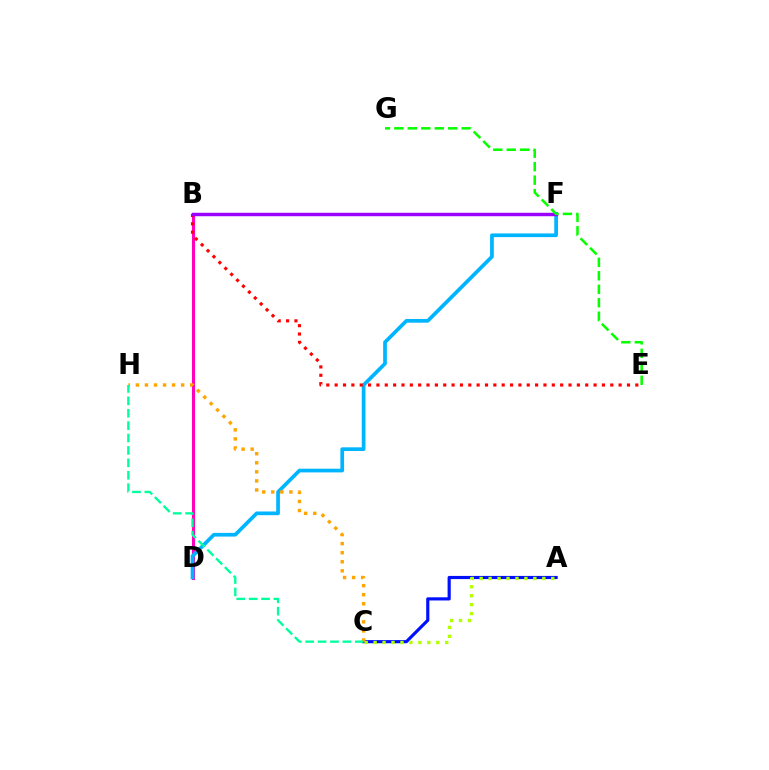{('A', 'C'): [{'color': '#0010ff', 'line_style': 'solid', 'thickness': 2.28}, {'color': '#b3ff00', 'line_style': 'dotted', 'thickness': 2.43}], ('B', 'D'): [{'color': '#ff00bd', 'line_style': 'solid', 'thickness': 2.22}], ('D', 'F'): [{'color': '#00b5ff', 'line_style': 'solid', 'thickness': 2.67}], ('B', 'E'): [{'color': '#ff0000', 'line_style': 'dotted', 'thickness': 2.27}], ('C', 'H'): [{'color': '#ffa500', 'line_style': 'dotted', 'thickness': 2.46}, {'color': '#00ff9d', 'line_style': 'dashed', 'thickness': 1.68}], ('B', 'F'): [{'color': '#9b00ff', 'line_style': 'solid', 'thickness': 2.49}], ('E', 'G'): [{'color': '#08ff00', 'line_style': 'dashed', 'thickness': 1.83}]}